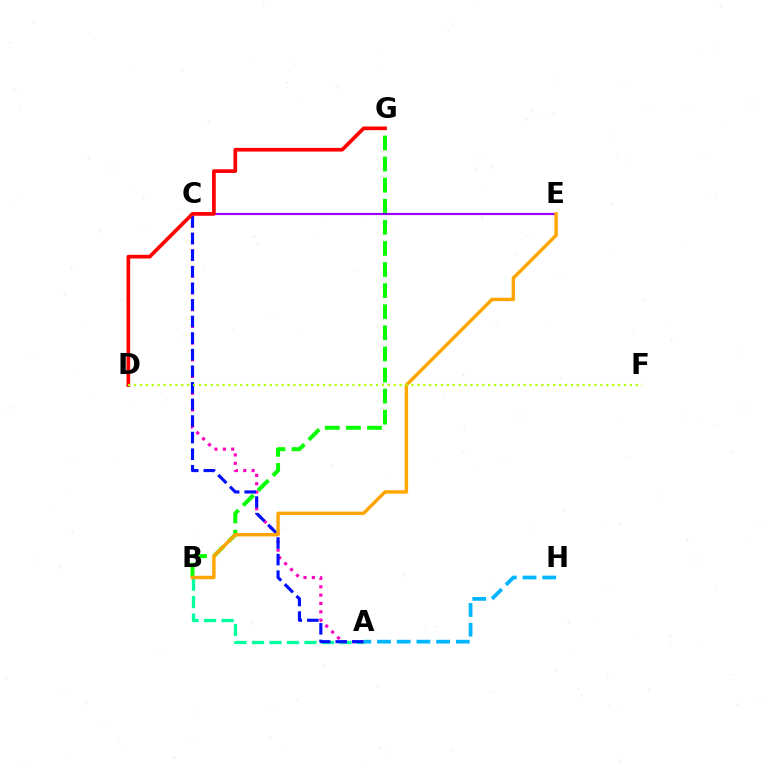{('B', 'G'): [{'color': '#08ff00', 'line_style': 'dashed', 'thickness': 2.87}], ('A', 'B'): [{'color': '#00ff9d', 'line_style': 'dashed', 'thickness': 2.38}], ('A', 'C'): [{'color': '#ff00bd', 'line_style': 'dotted', 'thickness': 2.27}, {'color': '#0010ff', 'line_style': 'dashed', 'thickness': 2.25}], ('C', 'E'): [{'color': '#9b00ff', 'line_style': 'solid', 'thickness': 1.55}], ('D', 'G'): [{'color': '#ff0000', 'line_style': 'solid', 'thickness': 2.65}], ('B', 'E'): [{'color': '#ffa500', 'line_style': 'solid', 'thickness': 2.46}], ('D', 'F'): [{'color': '#b3ff00', 'line_style': 'dotted', 'thickness': 1.6}], ('A', 'H'): [{'color': '#00b5ff', 'line_style': 'dashed', 'thickness': 2.68}]}